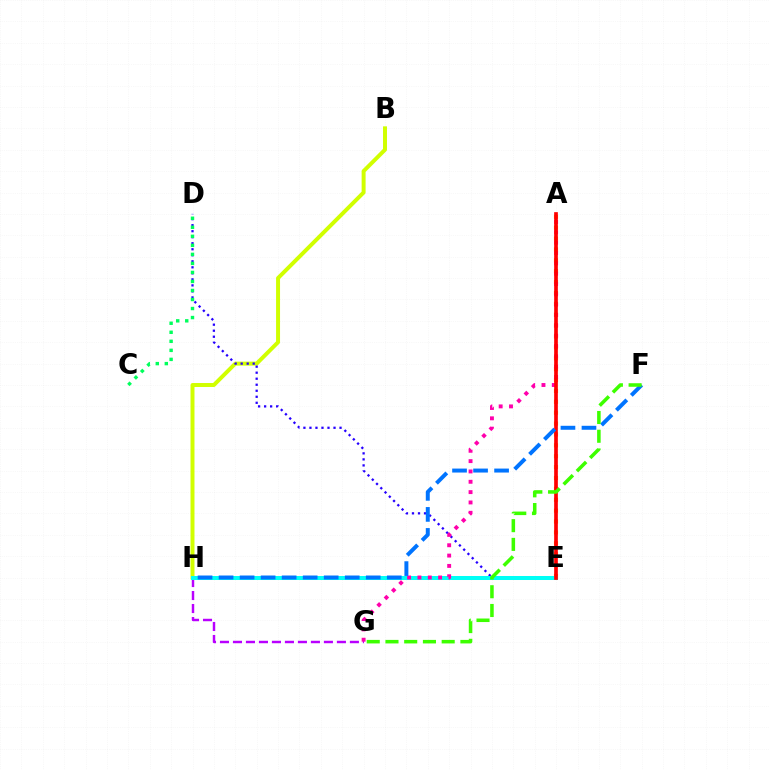{('B', 'H'): [{'color': '#d1ff00', 'line_style': 'solid', 'thickness': 2.86}], ('D', 'E'): [{'color': '#2500ff', 'line_style': 'dotted', 'thickness': 1.64}], ('G', 'H'): [{'color': '#b900ff', 'line_style': 'dashed', 'thickness': 1.76}], ('A', 'E'): [{'color': '#ff9400', 'line_style': 'dotted', 'thickness': 2.96}, {'color': '#ff0000', 'line_style': 'solid', 'thickness': 2.65}], ('E', 'H'): [{'color': '#00fff6', 'line_style': 'solid', 'thickness': 2.88}], ('A', 'G'): [{'color': '#ff00ac', 'line_style': 'dotted', 'thickness': 2.81}], ('C', 'D'): [{'color': '#00ff5c', 'line_style': 'dotted', 'thickness': 2.45}], ('F', 'H'): [{'color': '#0074ff', 'line_style': 'dashed', 'thickness': 2.86}], ('F', 'G'): [{'color': '#3dff00', 'line_style': 'dashed', 'thickness': 2.55}]}